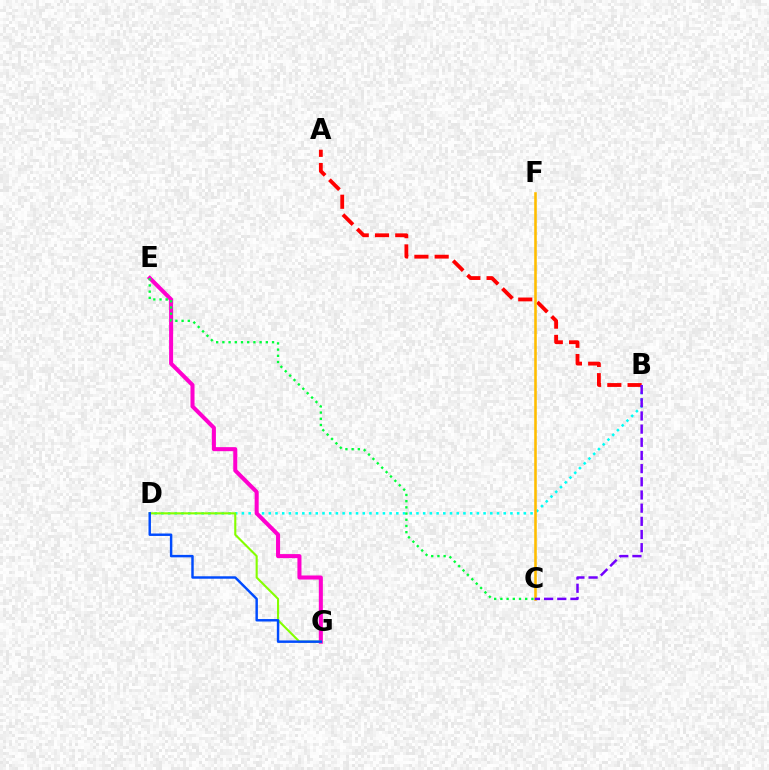{('B', 'D'): [{'color': '#00fff6', 'line_style': 'dotted', 'thickness': 1.82}], ('A', 'B'): [{'color': '#ff0000', 'line_style': 'dashed', 'thickness': 2.75}], ('C', 'F'): [{'color': '#ffbd00', 'line_style': 'solid', 'thickness': 1.86}], ('E', 'G'): [{'color': '#ff00cf', 'line_style': 'solid', 'thickness': 2.91}], ('D', 'G'): [{'color': '#84ff00', 'line_style': 'solid', 'thickness': 1.52}, {'color': '#004bff', 'line_style': 'solid', 'thickness': 1.76}], ('C', 'E'): [{'color': '#00ff39', 'line_style': 'dotted', 'thickness': 1.69}], ('B', 'C'): [{'color': '#7200ff', 'line_style': 'dashed', 'thickness': 1.79}]}